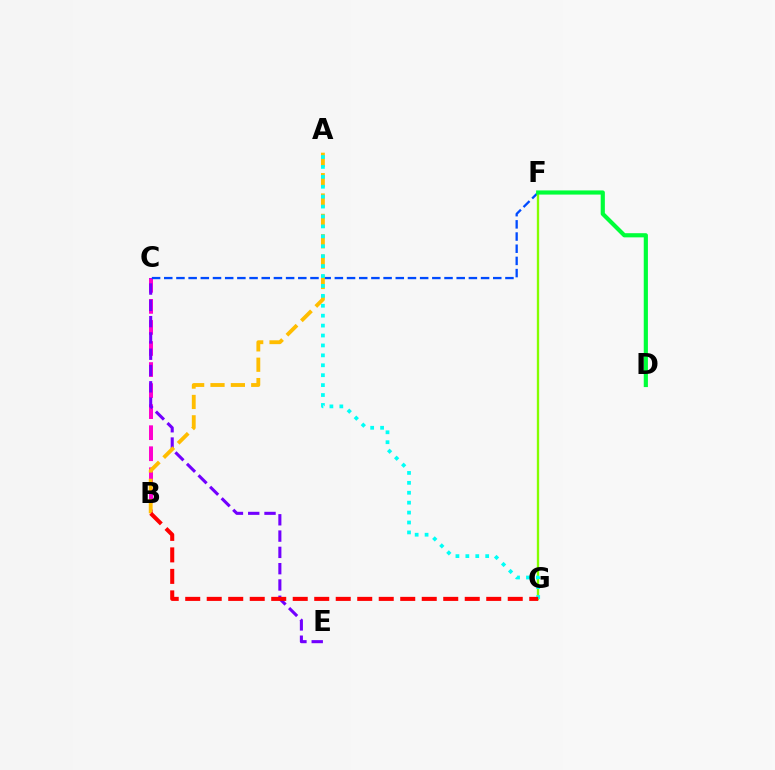{('B', 'C'): [{'color': '#ff00cf', 'line_style': 'dashed', 'thickness': 2.86}], ('C', 'F'): [{'color': '#004bff', 'line_style': 'dashed', 'thickness': 1.66}], ('C', 'E'): [{'color': '#7200ff', 'line_style': 'dashed', 'thickness': 2.21}], ('F', 'G'): [{'color': '#84ff00', 'line_style': 'solid', 'thickness': 1.68}], ('D', 'F'): [{'color': '#00ff39', 'line_style': 'solid', 'thickness': 3.0}], ('A', 'B'): [{'color': '#ffbd00', 'line_style': 'dashed', 'thickness': 2.77}], ('A', 'G'): [{'color': '#00fff6', 'line_style': 'dotted', 'thickness': 2.69}], ('B', 'G'): [{'color': '#ff0000', 'line_style': 'dashed', 'thickness': 2.92}]}